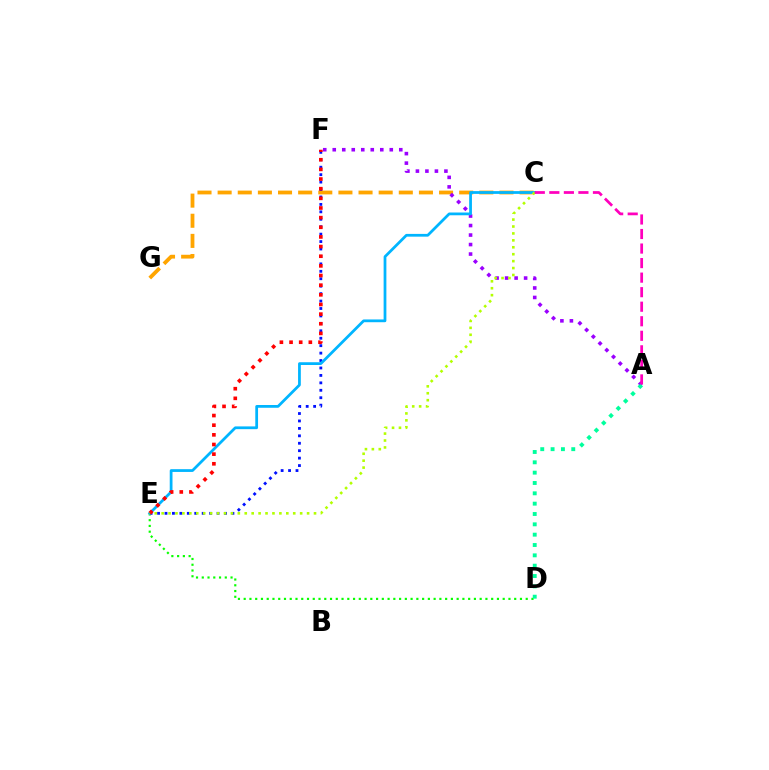{('C', 'G'): [{'color': '#ffa500', 'line_style': 'dashed', 'thickness': 2.73}], ('D', 'E'): [{'color': '#08ff00', 'line_style': 'dotted', 'thickness': 1.56}], ('A', 'F'): [{'color': '#9b00ff', 'line_style': 'dotted', 'thickness': 2.58}], ('E', 'F'): [{'color': '#0010ff', 'line_style': 'dotted', 'thickness': 2.02}, {'color': '#ff0000', 'line_style': 'dotted', 'thickness': 2.62}], ('C', 'E'): [{'color': '#00b5ff', 'line_style': 'solid', 'thickness': 1.99}, {'color': '#b3ff00', 'line_style': 'dotted', 'thickness': 1.88}], ('A', 'D'): [{'color': '#00ff9d', 'line_style': 'dotted', 'thickness': 2.81}], ('A', 'C'): [{'color': '#ff00bd', 'line_style': 'dashed', 'thickness': 1.98}]}